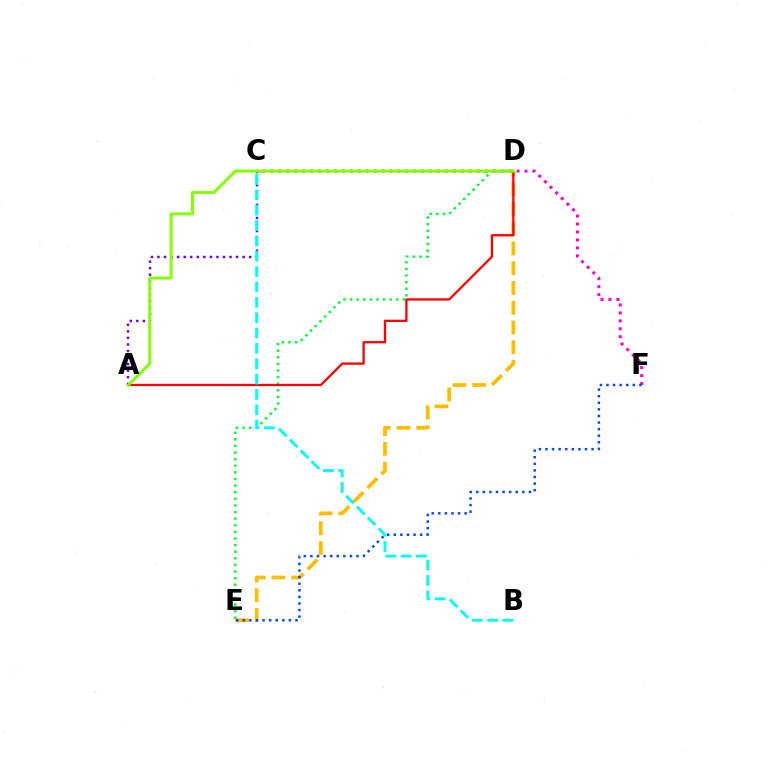{('C', 'F'): [{'color': '#ff00cf', 'line_style': 'dotted', 'thickness': 2.16}], ('D', 'E'): [{'color': '#ffbd00', 'line_style': 'dashed', 'thickness': 2.68}, {'color': '#00ff39', 'line_style': 'dotted', 'thickness': 1.8}], ('A', 'C'): [{'color': '#7200ff', 'line_style': 'dotted', 'thickness': 1.78}], ('A', 'D'): [{'color': '#ff0000', 'line_style': 'solid', 'thickness': 1.64}, {'color': '#84ff00', 'line_style': 'solid', 'thickness': 2.14}], ('E', 'F'): [{'color': '#004bff', 'line_style': 'dotted', 'thickness': 1.79}], ('B', 'C'): [{'color': '#00fff6', 'line_style': 'dashed', 'thickness': 2.09}]}